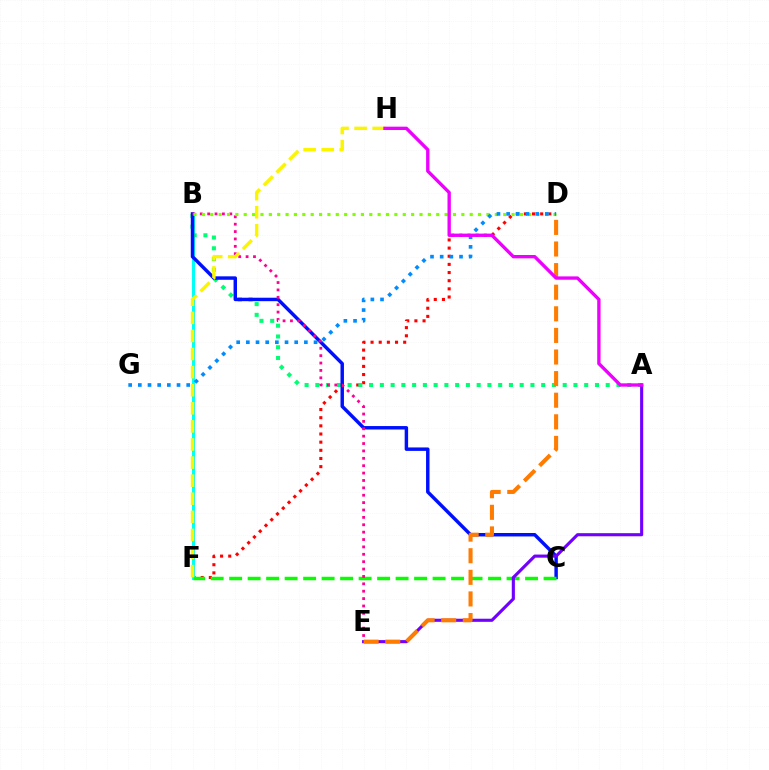{('D', 'F'): [{'color': '#ff0000', 'line_style': 'dotted', 'thickness': 2.22}], ('B', 'F'): [{'color': '#00fff6', 'line_style': 'solid', 'thickness': 2.2}], ('A', 'B'): [{'color': '#00ff74', 'line_style': 'dotted', 'thickness': 2.92}], ('B', 'C'): [{'color': '#0010ff', 'line_style': 'solid', 'thickness': 2.49}], ('C', 'F'): [{'color': '#08ff00', 'line_style': 'dashed', 'thickness': 2.51}], ('B', 'E'): [{'color': '#ff0094', 'line_style': 'dotted', 'thickness': 2.01}], ('F', 'H'): [{'color': '#fcf500', 'line_style': 'dashed', 'thickness': 2.46}], ('B', 'D'): [{'color': '#84ff00', 'line_style': 'dotted', 'thickness': 2.27}], ('D', 'G'): [{'color': '#008cff', 'line_style': 'dotted', 'thickness': 2.63}], ('A', 'E'): [{'color': '#7200ff', 'line_style': 'solid', 'thickness': 2.24}], ('D', 'E'): [{'color': '#ff7c00', 'line_style': 'dashed', 'thickness': 2.93}], ('A', 'H'): [{'color': '#ee00ff', 'line_style': 'solid', 'thickness': 2.4}]}